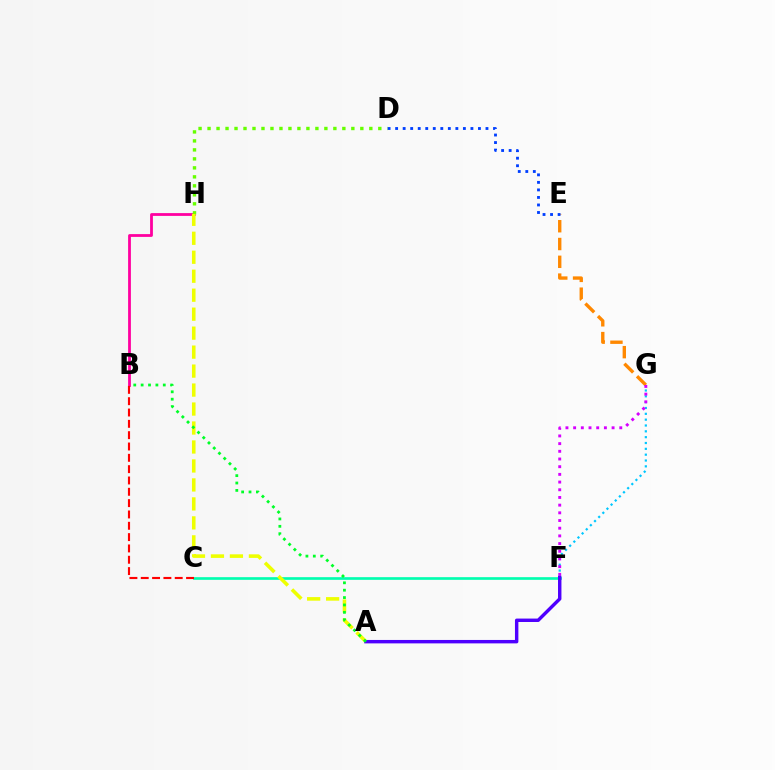{('E', 'G'): [{'color': '#ff8800', 'line_style': 'dashed', 'thickness': 2.42}], ('B', 'H'): [{'color': '#ff00a0', 'line_style': 'solid', 'thickness': 2.01}], ('F', 'G'): [{'color': '#00c7ff', 'line_style': 'dotted', 'thickness': 1.59}, {'color': '#d600ff', 'line_style': 'dotted', 'thickness': 2.09}], ('C', 'F'): [{'color': '#00ffaf', 'line_style': 'solid', 'thickness': 1.92}], ('D', 'H'): [{'color': '#66ff00', 'line_style': 'dotted', 'thickness': 2.44}], ('A', 'H'): [{'color': '#eeff00', 'line_style': 'dashed', 'thickness': 2.58}], ('A', 'F'): [{'color': '#4f00ff', 'line_style': 'solid', 'thickness': 2.46}], ('B', 'C'): [{'color': '#ff0000', 'line_style': 'dashed', 'thickness': 1.54}], ('A', 'B'): [{'color': '#00ff27', 'line_style': 'dotted', 'thickness': 2.01}], ('D', 'E'): [{'color': '#003fff', 'line_style': 'dotted', 'thickness': 2.05}]}